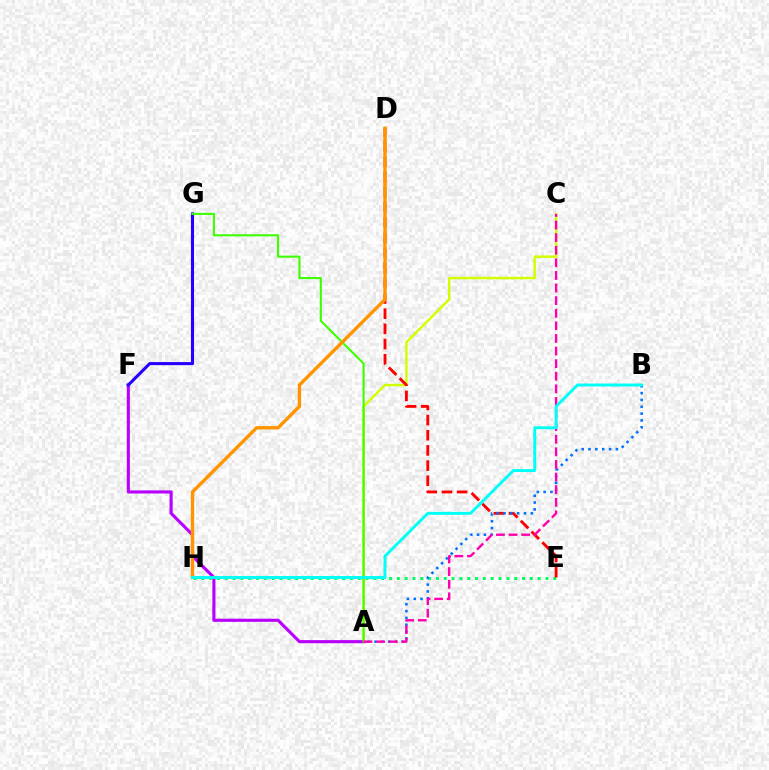{('A', 'C'): [{'color': '#d1ff00', 'line_style': 'solid', 'thickness': 1.75}, {'color': '#ff00ac', 'line_style': 'dashed', 'thickness': 1.71}], ('A', 'F'): [{'color': '#b900ff', 'line_style': 'solid', 'thickness': 2.23}], ('F', 'G'): [{'color': '#2500ff', 'line_style': 'solid', 'thickness': 2.22}], ('E', 'H'): [{'color': '#00ff5c', 'line_style': 'dotted', 'thickness': 2.13}], ('D', 'E'): [{'color': '#ff0000', 'line_style': 'dashed', 'thickness': 2.06}], ('A', 'B'): [{'color': '#0074ff', 'line_style': 'dotted', 'thickness': 1.86}], ('A', 'G'): [{'color': '#3dff00', 'line_style': 'solid', 'thickness': 1.51}], ('D', 'H'): [{'color': '#ff9400', 'line_style': 'solid', 'thickness': 2.42}], ('B', 'H'): [{'color': '#00fff6', 'line_style': 'solid', 'thickness': 2.11}]}